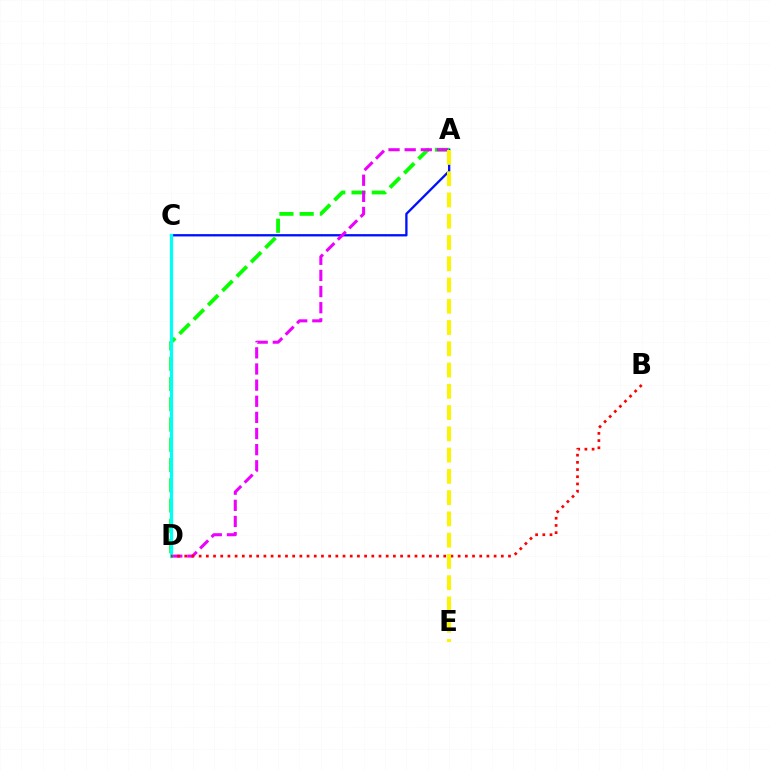{('A', 'C'): [{'color': '#0010ff', 'line_style': 'solid', 'thickness': 1.66}], ('A', 'D'): [{'color': '#08ff00', 'line_style': 'dashed', 'thickness': 2.75}, {'color': '#ee00ff', 'line_style': 'dashed', 'thickness': 2.19}], ('C', 'D'): [{'color': '#00fff6', 'line_style': 'solid', 'thickness': 2.35}], ('B', 'D'): [{'color': '#ff0000', 'line_style': 'dotted', 'thickness': 1.95}], ('A', 'E'): [{'color': '#fcf500', 'line_style': 'dashed', 'thickness': 2.89}]}